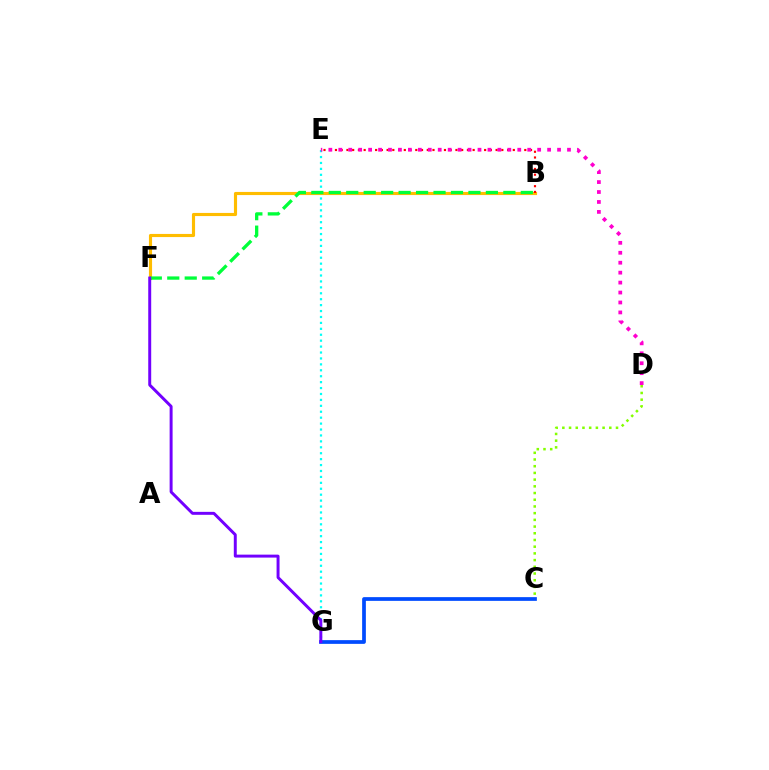{('C', 'D'): [{'color': '#84ff00', 'line_style': 'dotted', 'thickness': 1.82}], ('B', 'F'): [{'color': '#ffbd00', 'line_style': 'solid', 'thickness': 2.25}, {'color': '#00ff39', 'line_style': 'dashed', 'thickness': 2.37}], ('B', 'E'): [{'color': '#ff0000', 'line_style': 'dotted', 'thickness': 1.56}], ('C', 'G'): [{'color': '#004bff', 'line_style': 'solid', 'thickness': 2.68}], ('E', 'G'): [{'color': '#00fff6', 'line_style': 'dotted', 'thickness': 1.61}], ('F', 'G'): [{'color': '#7200ff', 'line_style': 'solid', 'thickness': 2.13}], ('D', 'E'): [{'color': '#ff00cf', 'line_style': 'dotted', 'thickness': 2.7}]}